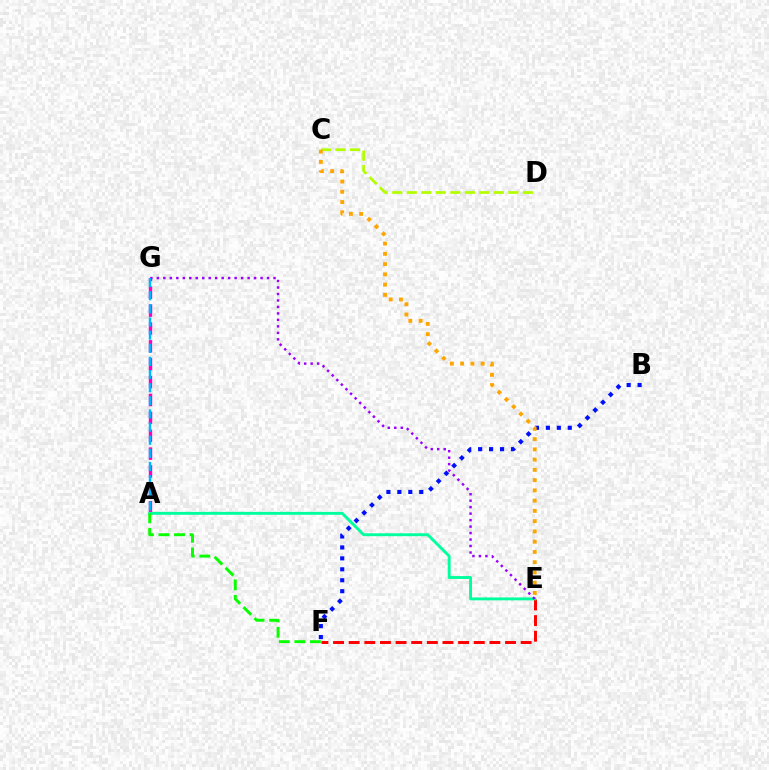{('E', 'F'): [{'color': '#ff0000', 'line_style': 'dashed', 'thickness': 2.12}], ('A', 'G'): [{'color': '#ff00bd', 'line_style': 'dashed', 'thickness': 2.43}, {'color': '#00b5ff', 'line_style': 'dashed', 'thickness': 1.78}], ('C', 'D'): [{'color': '#b3ff00', 'line_style': 'dashed', 'thickness': 1.97}], ('A', 'E'): [{'color': '#00ff9d', 'line_style': 'solid', 'thickness': 2.09}], ('E', 'G'): [{'color': '#9b00ff', 'line_style': 'dotted', 'thickness': 1.76}], ('B', 'F'): [{'color': '#0010ff', 'line_style': 'dotted', 'thickness': 2.97}], ('C', 'E'): [{'color': '#ffa500', 'line_style': 'dotted', 'thickness': 2.79}], ('A', 'F'): [{'color': '#08ff00', 'line_style': 'dashed', 'thickness': 2.11}]}